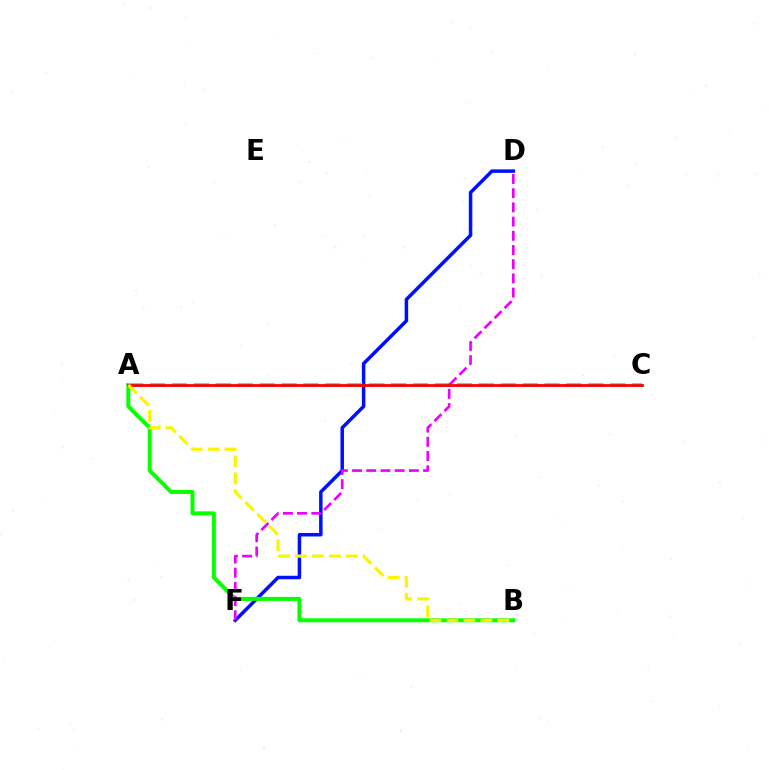{('D', 'F'): [{'color': '#0010ff', 'line_style': 'solid', 'thickness': 2.52}, {'color': '#ee00ff', 'line_style': 'dashed', 'thickness': 1.93}], ('A', 'B'): [{'color': '#08ff00', 'line_style': 'solid', 'thickness': 2.86}, {'color': '#fcf500', 'line_style': 'dashed', 'thickness': 2.3}], ('A', 'C'): [{'color': '#00fff6', 'line_style': 'dashed', 'thickness': 2.98}, {'color': '#ff0000', 'line_style': 'solid', 'thickness': 2.01}]}